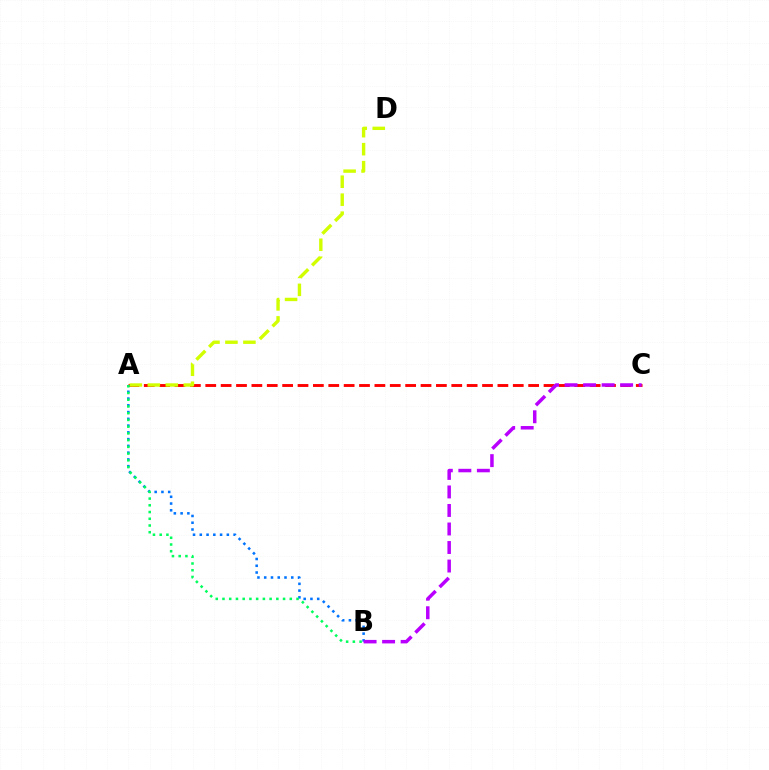{('A', 'C'): [{'color': '#ff0000', 'line_style': 'dashed', 'thickness': 2.09}], ('A', 'B'): [{'color': '#0074ff', 'line_style': 'dotted', 'thickness': 1.84}, {'color': '#00ff5c', 'line_style': 'dotted', 'thickness': 1.83}], ('A', 'D'): [{'color': '#d1ff00', 'line_style': 'dashed', 'thickness': 2.44}], ('B', 'C'): [{'color': '#b900ff', 'line_style': 'dashed', 'thickness': 2.52}]}